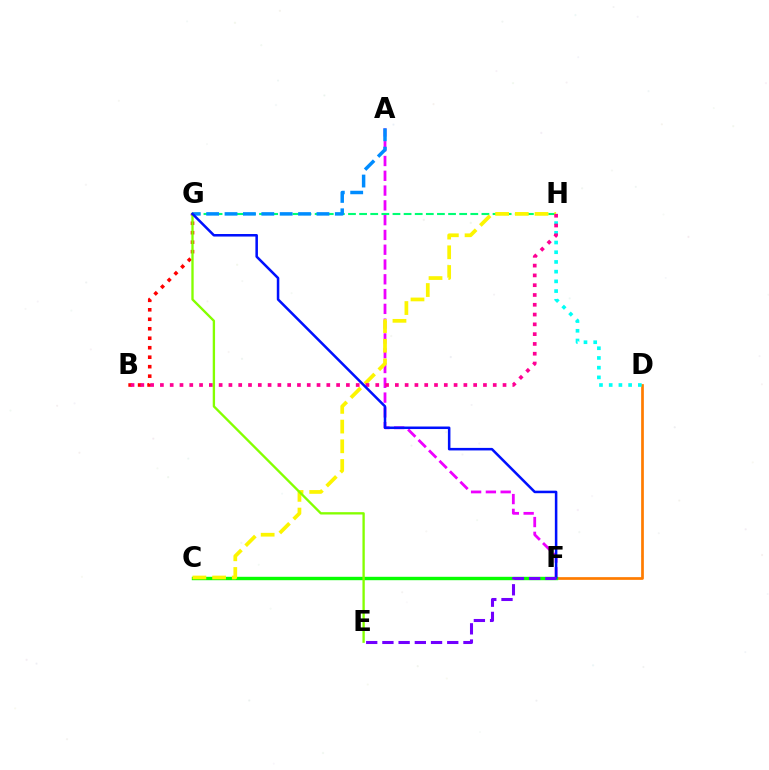{('G', 'H'): [{'color': '#00ff74', 'line_style': 'dashed', 'thickness': 1.51}], ('D', 'F'): [{'color': '#ff7c00', 'line_style': 'solid', 'thickness': 1.96}], ('D', 'H'): [{'color': '#00fff6', 'line_style': 'dotted', 'thickness': 2.64}], ('A', 'F'): [{'color': '#ee00ff', 'line_style': 'dashed', 'thickness': 2.01}], ('C', 'F'): [{'color': '#08ff00', 'line_style': 'solid', 'thickness': 2.44}], ('C', 'H'): [{'color': '#fcf500', 'line_style': 'dashed', 'thickness': 2.68}], ('B', 'G'): [{'color': '#ff0000', 'line_style': 'dotted', 'thickness': 2.58}], ('B', 'H'): [{'color': '#ff0094', 'line_style': 'dotted', 'thickness': 2.66}], ('A', 'G'): [{'color': '#008cff', 'line_style': 'dashed', 'thickness': 2.5}], ('E', 'G'): [{'color': '#84ff00', 'line_style': 'solid', 'thickness': 1.68}], ('F', 'G'): [{'color': '#0010ff', 'line_style': 'solid', 'thickness': 1.82}], ('E', 'F'): [{'color': '#7200ff', 'line_style': 'dashed', 'thickness': 2.2}]}